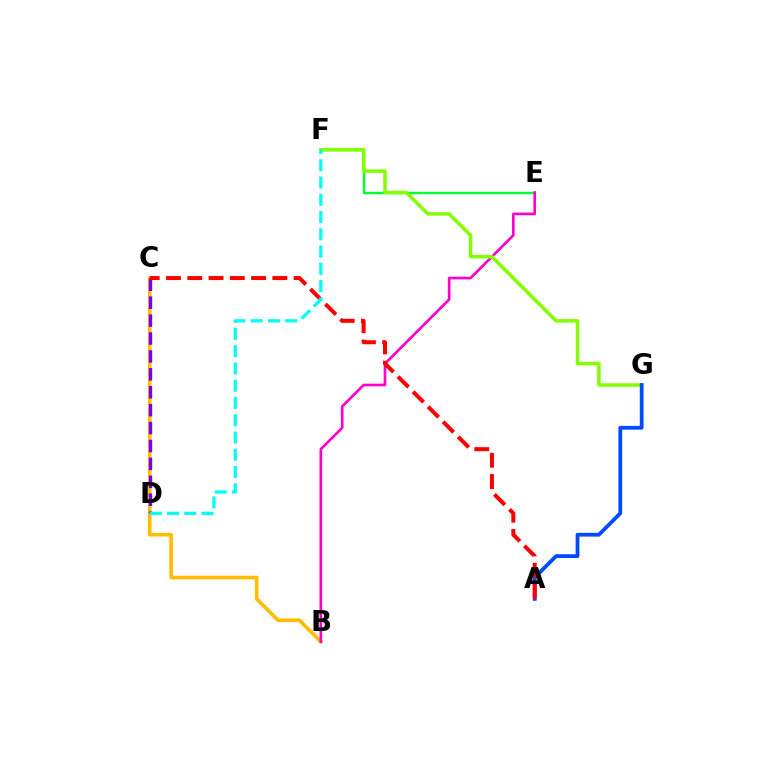{('E', 'F'): [{'color': '#00ff39', 'line_style': 'solid', 'thickness': 1.75}], ('B', 'C'): [{'color': '#ffbd00', 'line_style': 'solid', 'thickness': 2.62}], ('C', 'D'): [{'color': '#7200ff', 'line_style': 'dashed', 'thickness': 2.43}], ('B', 'E'): [{'color': '#ff00cf', 'line_style': 'solid', 'thickness': 1.91}], ('F', 'G'): [{'color': '#84ff00', 'line_style': 'solid', 'thickness': 2.52}], ('A', 'G'): [{'color': '#004bff', 'line_style': 'solid', 'thickness': 2.72}], ('A', 'C'): [{'color': '#ff0000', 'line_style': 'dashed', 'thickness': 2.89}], ('D', 'F'): [{'color': '#00fff6', 'line_style': 'dashed', 'thickness': 2.35}]}